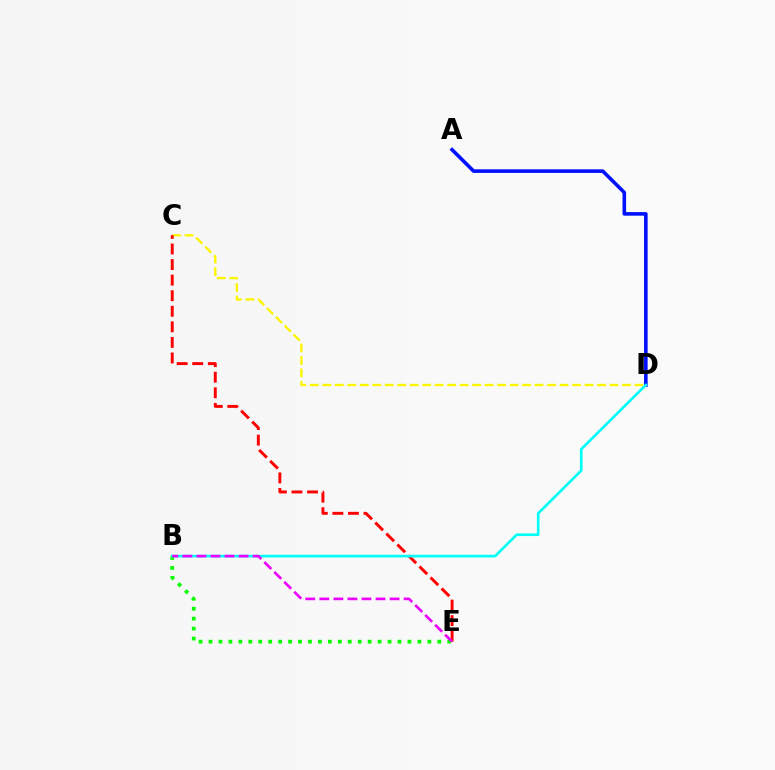{('A', 'D'): [{'color': '#0010ff', 'line_style': 'solid', 'thickness': 2.59}], ('B', 'E'): [{'color': '#08ff00', 'line_style': 'dotted', 'thickness': 2.7}, {'color': '#ee00ff', 'line_style': 'dashed', 'thickness': 1.91}], ('C', 'D'): [{'color': '#fcf500', 'line_style': 'dashed', 'thickness': 1.7}], ('C', 'E'): [{'color': '#ff0000', 'line_style': 'dashed', 'thickness': 2.12}], ('B', 'D'): [{'color': '#00fff6', 'line_style': 'solid', 'thickness': 1.91}]}